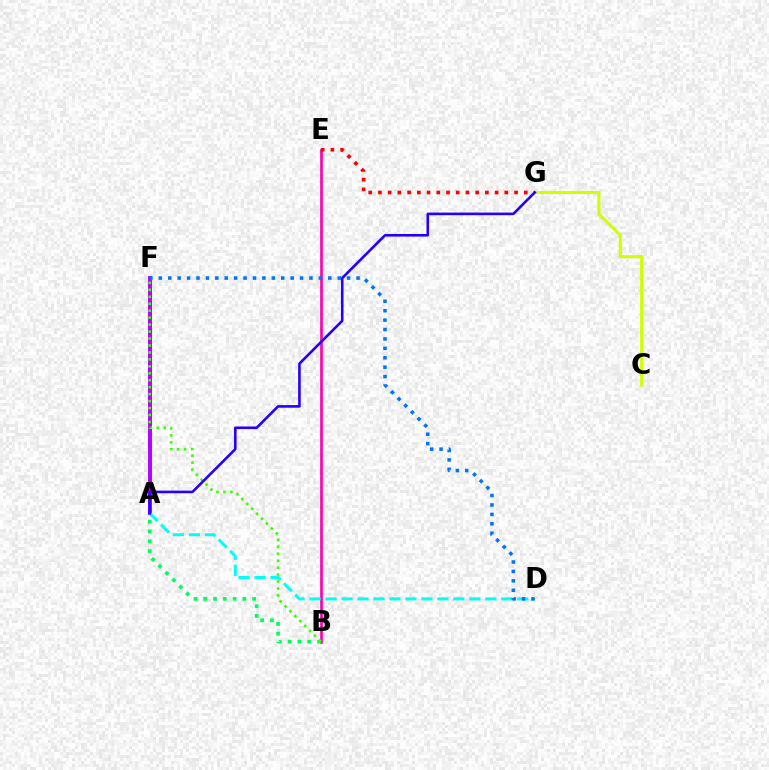{('C', 'G'): [{'color': '#d1ff00', 'line_style': 'solid', 'thickness': 2.22}], ('A', 'F'): [{'color': '#ff9400', 'line_style': 'dotted', 'thickness': 1.72}, {'color': '#b900ff', 'line_style': 'solid', 'thickness': 2.86}], ('B', 'E'): [{'color': '#ff00ac', 'line_style': 'solid', 'thickness': 1.92}], ('A', 'B'): [{'color': '#00ff5c', 'line_style': 'dotted', 'thickness': 2.66}], ('A', 'D'): [{'color': '#00fff6', 'line_style': 'dashed', 'thickness': 2.17}], ('E', 'G'): [{'color': '#ff0000', 'line_style': 'dotted', 'thickness': 2.64}], ('D', 'F'): [{'color': '#0074ff', 'line_style': 'dotted', 'thickness': 2.56}], ('B', 'F'): [{'color': '#3dff00', 'line_style': 'dotted', 'thickness': 1.89}], ('A', 'G'): [{'color': '#2500ff', 'line_style': 'solid', 'thickness': 1.87}]}